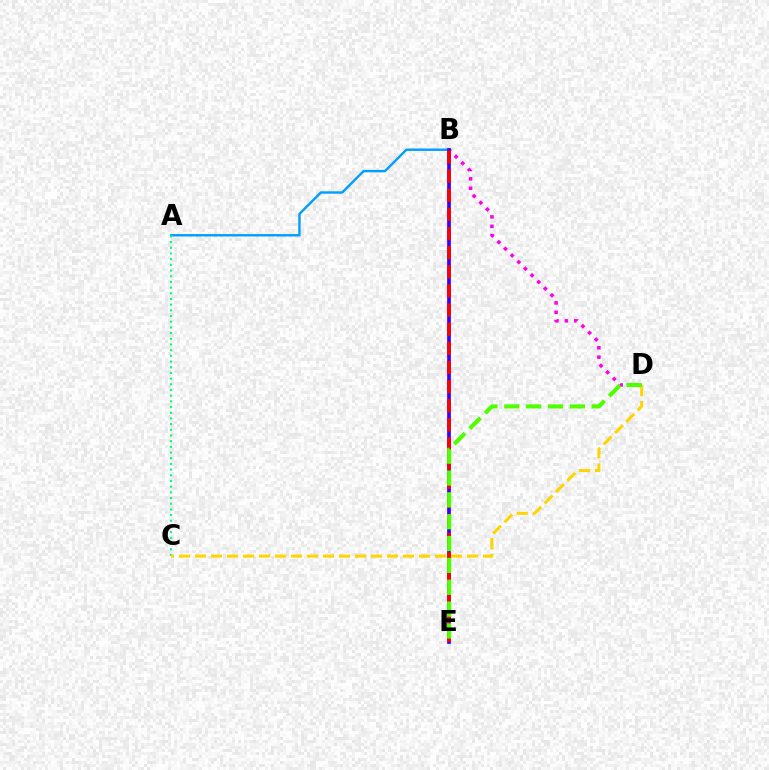{('B', 'D'): [{'color': '#ff00ed', 'line_style': 'dotted', 'thickness': 2.55}], ('A', 'B'): [{'color': '#009eff', 'line_style': 'solid', 'thickness': 1.72}], ('B', 'E'): [{'color': '#3700ff', 'line_style': 'solid', 'thickness': 2.66}, {'color': '#ff0000', 'line_style': 'dashed', 'thickness': 2.6}], ('A', 'C'): [{'color': '#00ff86', 'line_style': 'dotted', 'thickness': 1.55}], ('C', 'D'): [{'color': '#ffd500', 'line_style': 'dashed', 'thickness': 2.17}], ('D', 'E'): [{'color': '#4fff00', 'line_style': 'dashed', 'thickness': 2.97}]}